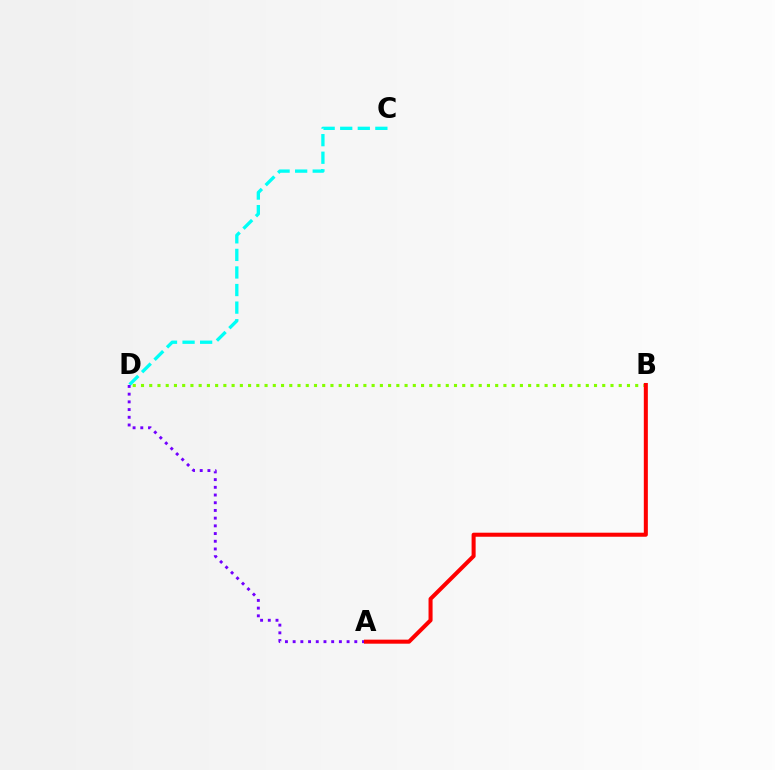{('C', 'D'): [{'color': '#00fff6', 'line_style': 'dashed', 'thickness': 2.39}], ('A', 'D'): [{'color': '#7200ff', 'line_style': 'dotted', 'thickness': 2.09}], ('B', 'D'): [{'color': '#84ff00', 'line_style': 'dotted', 'thickness': 2.24}], ('A', 'B'): [{'color': '#ff0000', 'line_style': 'solid', 'thickness': 2.91}]}